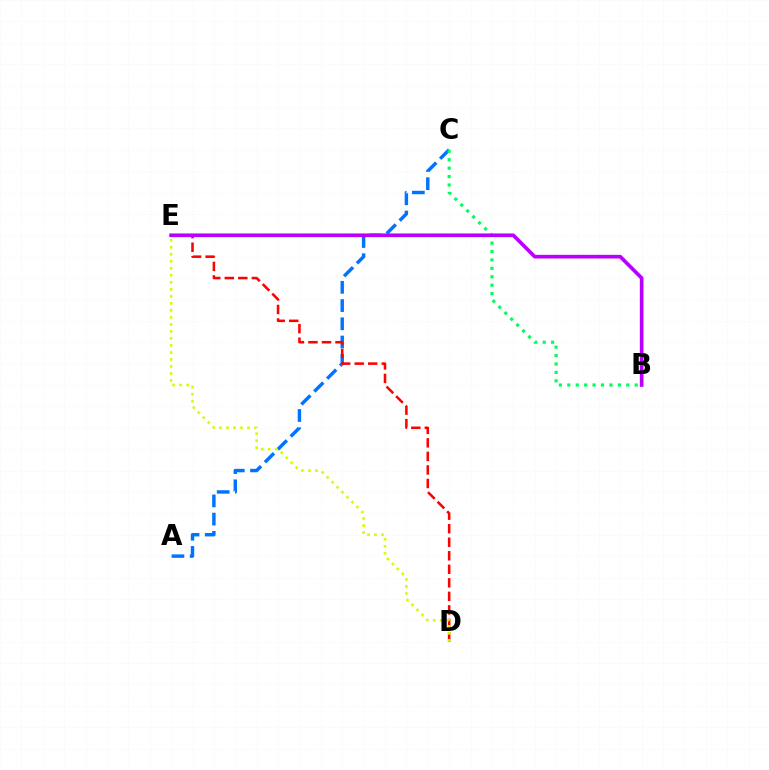{('A', 'C'): [{'color': '#0074ff', 'line_style': 'dashed', 'thickness': 2.48}], ('D', 'E'): [{'color': '#ff0000', 'line_style': 'dashed', 'thickness': 1.84}, {'color': '#d1ff00', 'line_style': 'dotted', 'thickness': 1.9}], ('B', 'C'): [{'color': '#00ff5c', 'line_style': 'dotted', 'thickness': 2.29}], ('B', 'E'): [{'color': '#b900ff', 'line_style': 'solid', 'thickness': 2.64}]}